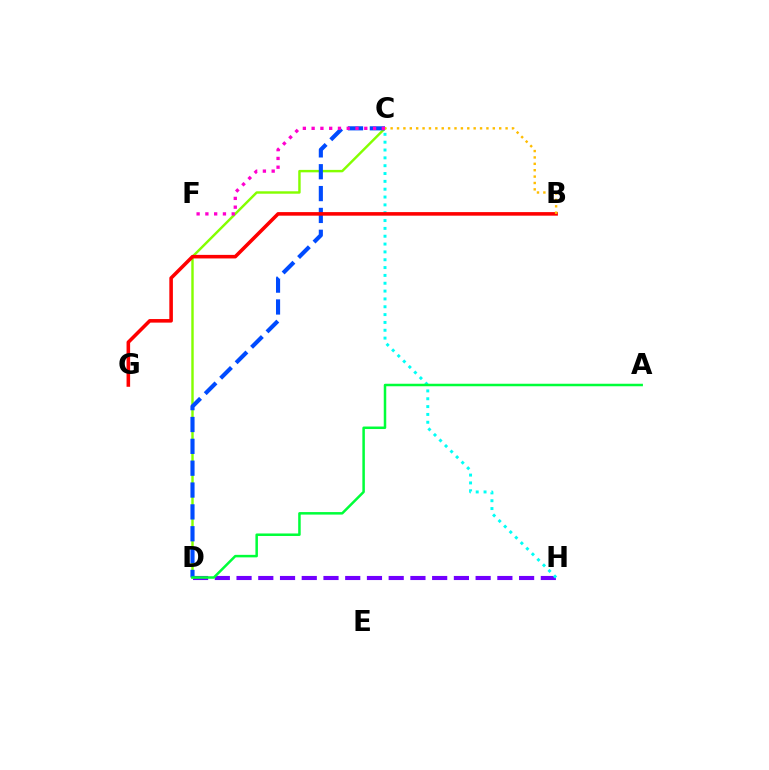{('D', 'H'): [{'color': '#7200ff', 'line_style': 'dashed', 'thickness': 2.95}], ('C', 'D'): [{'color': '#84ff00', 'line_style': 'solid', 'thickness': 1.75}, {'color': '#004bff', 'line_style': 'dashed', 'thickness': 2.97}], ('C', 'H'): [{'color': '#00fff6', 'line_style': 'dotted', 'thickness': 2.13}], ('B', 'G'): [{'color': '#ff0000', 'line_style': 'solid', 'thickness': 2.57}], ('B', 'C'): [{'color': '#ffbd00', 'line_style': 'dotted', 'thickness': 1.74}], ('C', 'F'): [{'color': '#ff00cf', 'line_style': 'dotted', 'thickness': 2.38}], ('A', 'D'): [{'color': '#00ff39', 'line_style': 'solid', 'thickness': 1.81}]}